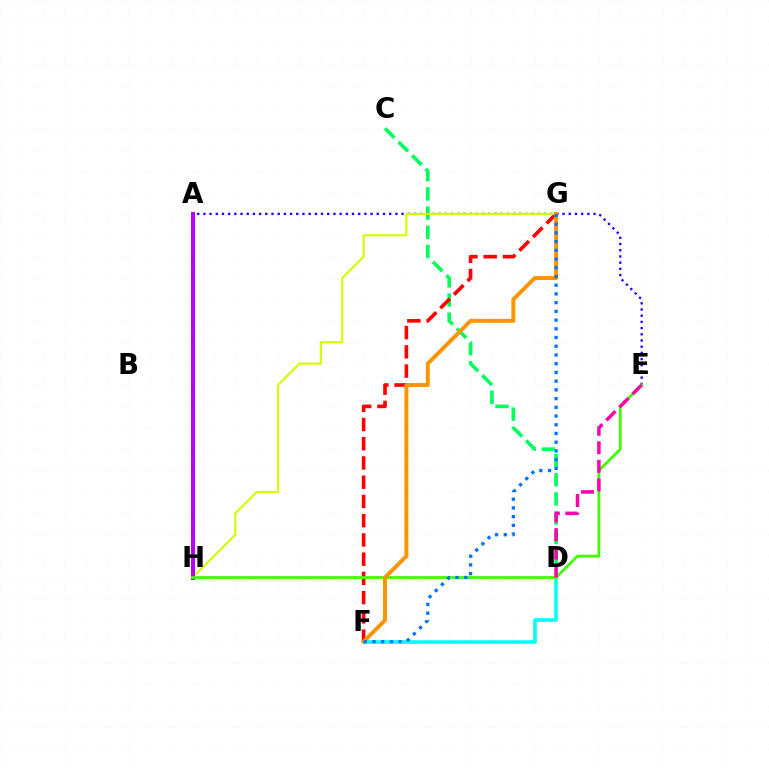{('D', 'F'): [{'color': '#00fff6', 'line_style': 'solid', 'thickness': 2.57}], ('C', 'D'): [{'color': '#00ff5c', 'line_style': 'dashed', 'thickness': 2.6}], ('A', 'E'): [{'color': '#2500ff', 'line_style': 'dotted', 'thickness': 1.68}], ('F', 'G'): [{'color': '#ff0000', 'line_style': 'dashed', 'thickness': 2.61}, {'color': '#ff9400', 'line_style': 'solid', 'thickness': 2.85}, {'color': '#0074ff', 'line_style': 'dotted', 'thickness': 2.37}], ('G', 'H'): [{'color': '#d1ff00', 'line_style': 'solid', 'thickness': 1.55}], ('A', 'H'): [{'color': '#b900ff', 'line_style': 'solid', 'thickness': 2.87}], ('E', 'H'): [{'color': '#3dff00', 'line_style': 'solid', 'thickness': 1.99}], ('D', 'E'): [{'color': '#ff00ac', 'line_style': 'dashed', 'thickness': 2.52}]}